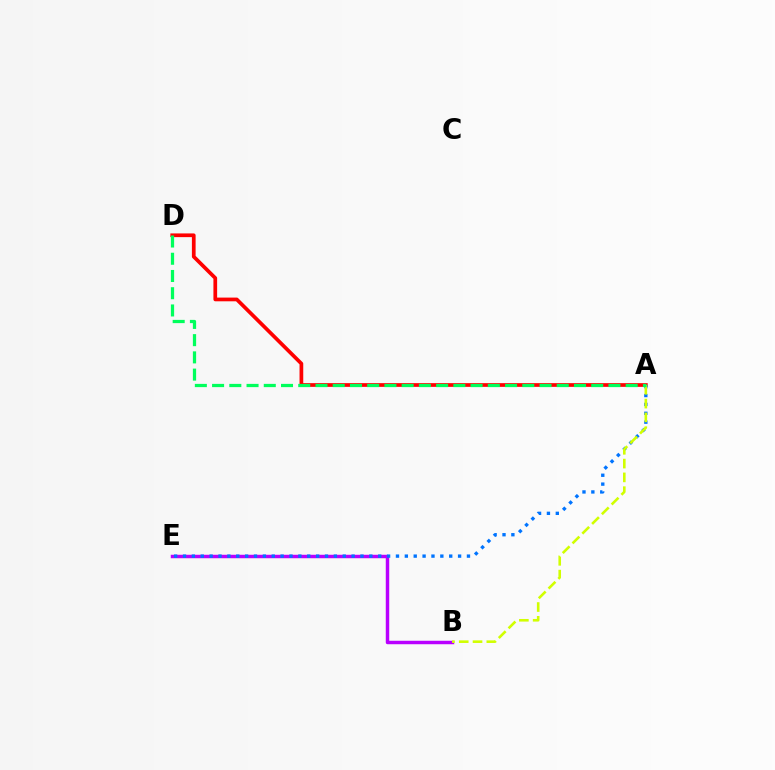{('B', 'E'): [{'color': '#b900ff', 'line_style': 'solid', 'thickness': 2.49}], ('A', 'D'): [{'color': '#ff0000', 'line_style': 'solid', 'thickness': 2.67}, {'color': '#00ff5c', 'line_style': 'dashed', 'thickness': 2.34}], ('A', 'E'): [{'color': '#0074ff', 'line_style': 'dotted', 'thickness': 2.41}], ('A', 'B'): [{'color': '#d1ff00', 'line_style': 'dashed', 'thickness': 1.87}]}